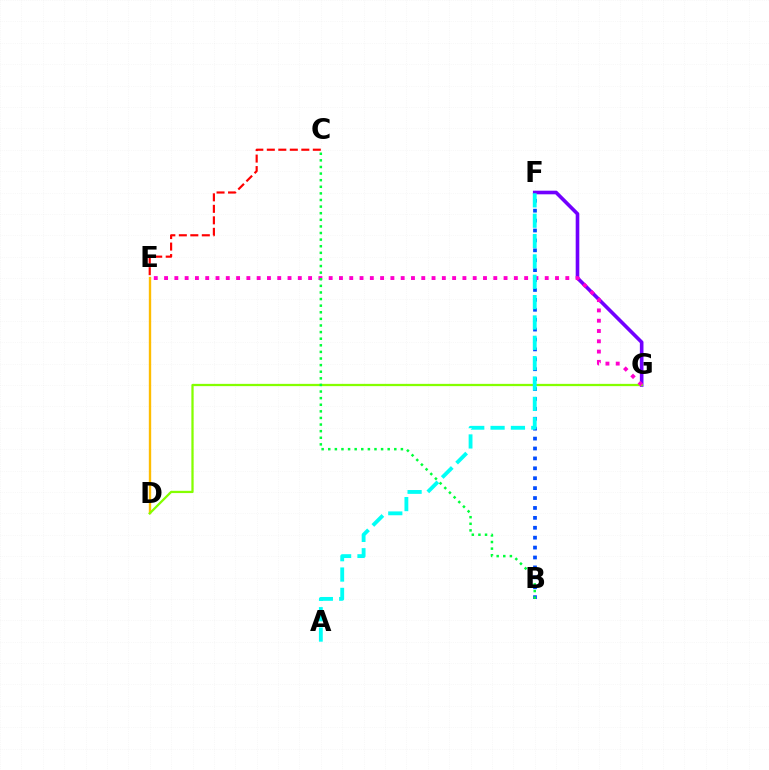{('F', 'G'): [{'color': '#7200ff', 'line_style': 'solid', 'thickness': 2.6}], ('D', 'E'): [{'color': '#ffbd00', 'line_style': 'solid', 'thickness': 1.7}], ('D', 'G'): [{'color': '#84ff00', 'line_style': 'solid', 'thickness': 1.63}], ('B', 'F'): [{'color': '#004bff', 'line_style': 'dotted', 'thickness': 2.69}], ('E', 'G'): [{'color': '#ff00cf', 'line_style': 'dotted', 'thickness': 2.8}], ('B', 'C'): [{'color': '#00ff39', 'line_style': 'dotted', 'thickness': 1.79}], ('A', 'F'): [{'color': '#00fff6', 'line_style': 'dashed', 'thickness': 2.76}], ('C', 'E'): [{'color': '#ff0000', 'line_style': 'dashed', 'thickness': 1.56}]}